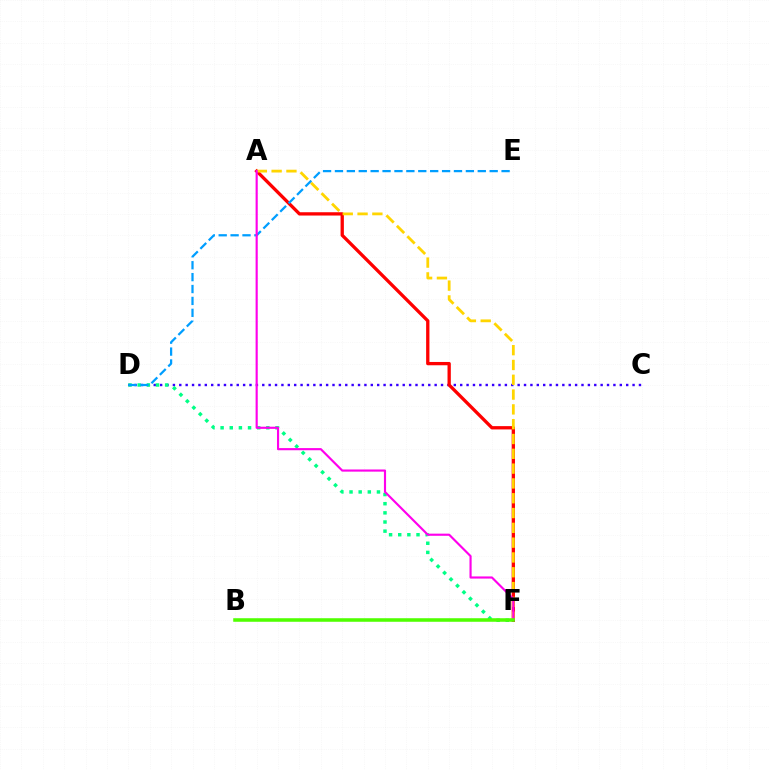{('C', 'D'): [{'color': '#3700ff', 'line_style': 'dotted', 'thickness': 1.73}], ('A', 'F'): [{'color': '#ff0000', 'line_style': 'solid', 'thickness': 2.38}, {'color': '#ffd500', 'line_style': 'dashed', 'thickness': 2.01}, {'color': '#ff00ed', 'line_style': 'solid', 'thickness': 1.55}], ('D', 'F'): [{'color': '#00ff86', 'line_style': 'dotted', 'thickness': 2.49}], ('D', 'E'): [{'color': '#009eff', 'line_style': 'dashed', 'thickness': 1.62}], ('B', 'F'): [{'color': '#4fff00', 'line_style': 'solid', 'thickness': 2.55}]}